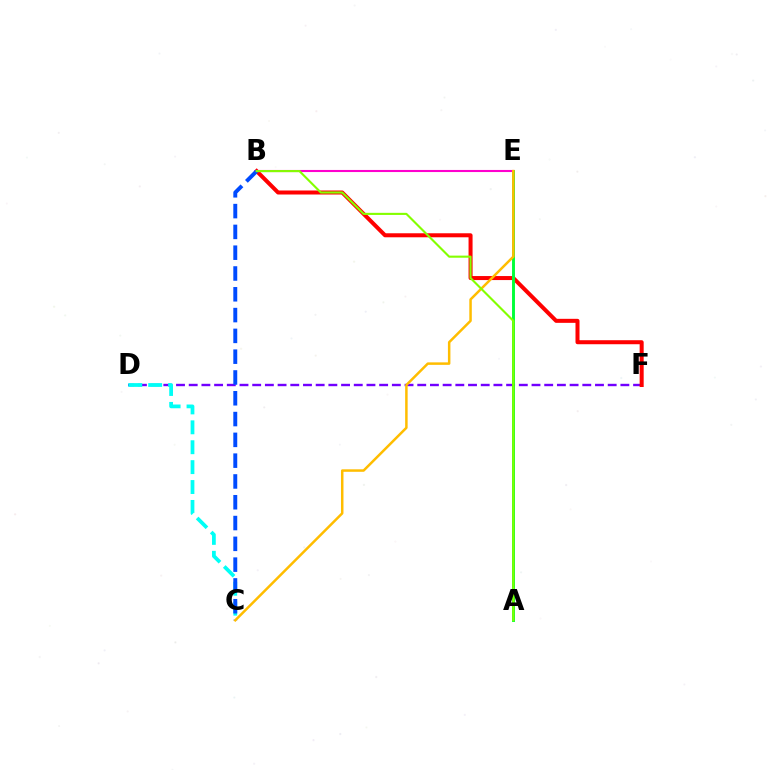{('D', 'F'): [{'color': '#7200ff', 'line_style': 'dashed', 'thickness': 1.72}], ('C', 'D'): [{'color': '#00fff6', 'line_style': 'dashed', 'thickness': 2.7}], ('B', 'F'): [{'color': '#ff0000', 'line_style': 'solid', 'thickness': 2.89}], ('B', 'C'): [{'color': '#004bff', 'line_style': 'dashed', 'thickness': 2.83}], ('A', 'E'): [{'color': '#00ff39', 'line_style': 'solid', 'thickness': 2.1}], ('B', 'E'): [{'color': '#ff00cf', 'line_style': 'solid', 'thickness': 1.51}], ('C', 'E'): [{'color': '#ffbd00', 'line_style': 'solid', 'thickness': 1.8}], ('A', 'B'): [{'color': '#84ff00', 'line_style': 'solid', 'thickness': 1.52}]}